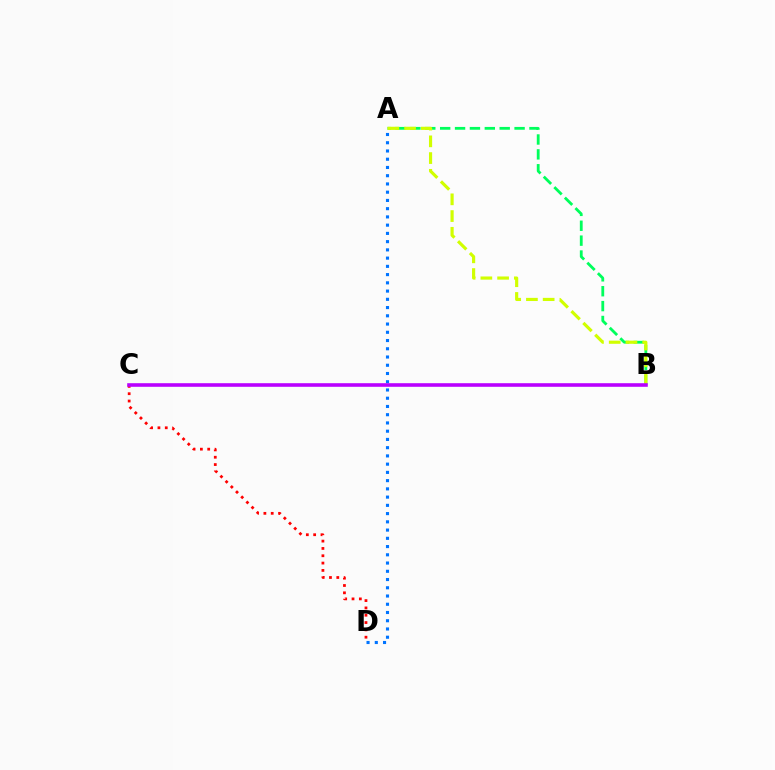{('A', 'B'): [{'color': '#00ff5c', 'line_style': 'dashed', 'thickness': 2.02}, {'color': '#d1ff00', 'line_style': 'dashed', 'thickness': 2.27}], ('C', 'D'): [{'color': '#ff0000', 'line_style': 'dotted', 'thickness': 1.99}], ('A', 'D'): [{'color': '#0074ff', 'line_style': 'dotted', 'thickness': 2.24}], ('B', 'C'): [{'color': '#b900ff', 'line_style': 'solid', 'thickness': 2.59}]}